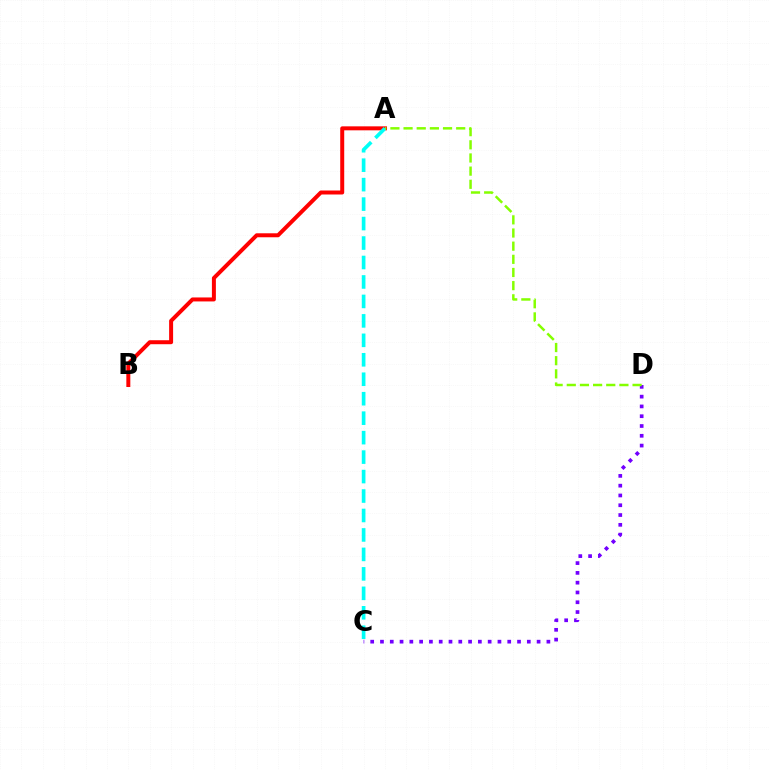{('A', 'B'): [{'color': '#ff0000', 'line_style': 'solid', 'thickness': 2.87}], ('C', 'D'): [{'color': '#7200ff', 'line_style': 'dotted', 'thickness': 2.66}], ('A', 'C'): [{'color': '#00fff6', 'line_style': 'dashed', 'thickness': 2.64}], ('A', 'D'): [{'color': '#84ff00', 'line_style': 'dashed', 'thickness': 1.79}]}